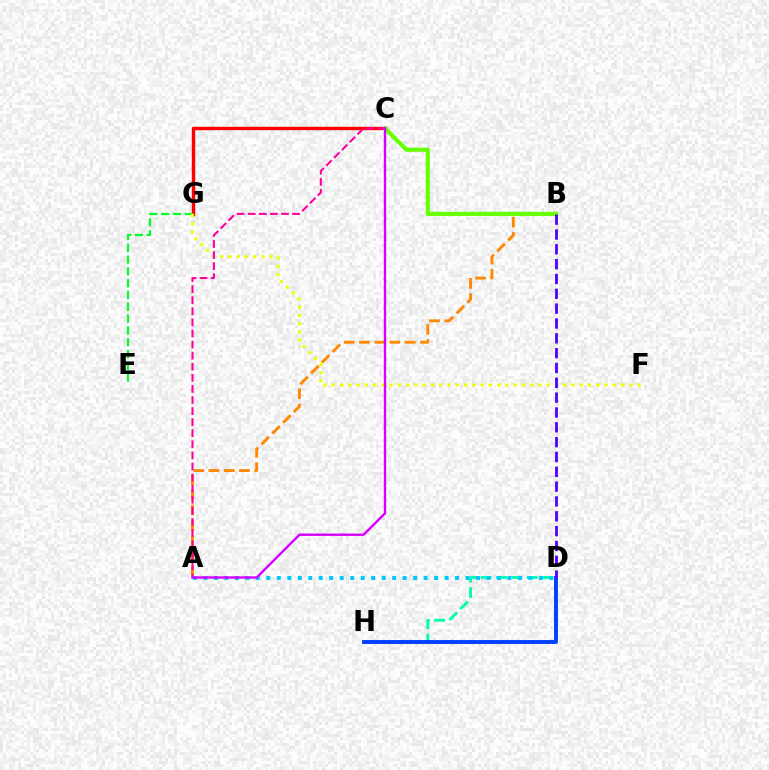{('C', 'G'): [{'color': '#ff0000', 'line_style': 'solid', 'thickness': 2.45}], ('D', 'H'): [{'color': '#00ffaf', 'line_style': 'dashed', 'thickness': 2.09}, {'color': '#003fff', 'line_style': 'solid', 'thickness': 2.8}], ('E', 'G'): [{'color': '#00ff27', 'line_style': 'dashed', 'thickness': 1.61}], ('A', 'B'): [{'color': '#ff8800', 'line_style': 'dashed', 'thickness': 2.07}], ('B', 'C'): [{'color': '#66ff00', 'line_style': 'solid', 'thickness': 2.97}], ('F', 'G'): [{'color': '#eeff00', 'line_style': 'dotted', 'thickness': 2.25}], ('B', 'D'): [{'color': '#4f00ff', 'line_style': 'dashed', 'thickness': 2.01}], ('A', 'C'): [{'color': '#ff00a0', 'line_style': 'dashed', 'thickness': 1.51}, {'color': '#d600ff', 'line_style': 'solid', 'thickness': 1.72}], ('A', 'D'): [{'color': '#00c7ff', 'line_style': 'dotted', 'thickness': 2.85}]}